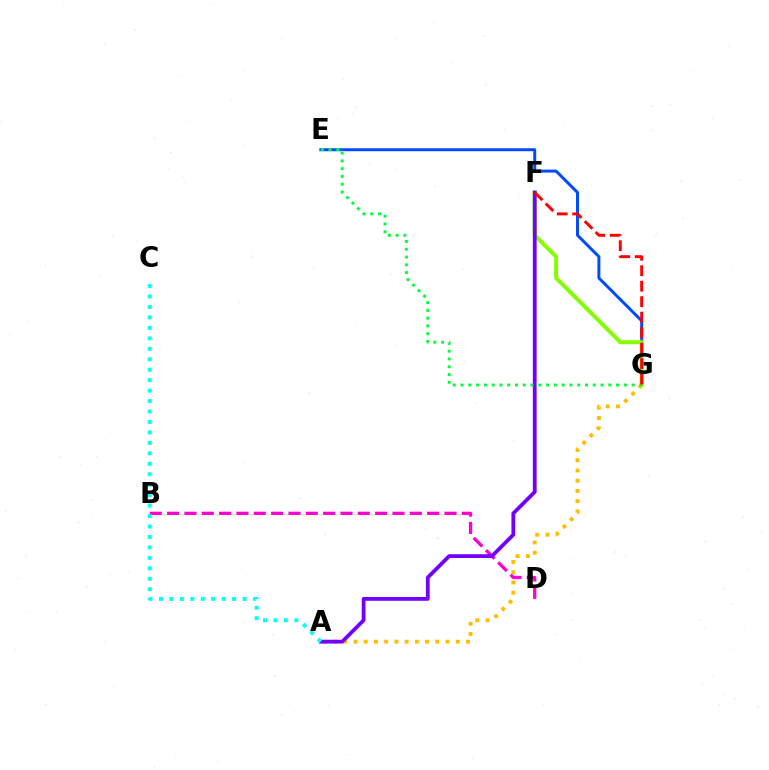{('E', 'G'): [{'color': '#004bff', 'line_style': 'solid', 'thickness': 2.14}, {'color': '#00ff39', 'line_style': 'dotted', 'thickness': 2.11}], ('F', 'G'): [{'color': '#84ff00', 'line_style': 'solid', 'thickness': 2.87}, {'color': '#ff0000', 'line_style': 'dashed', 'thickness': 2.1}], ('A', 'G'): [{'color': '#ffbd00', 'line_style': 'dotted', 'thickness': 2.78}], ('B', 'D'): [{'color': '#ff00cf', 'line_style': 'dashed', 'thickness': 2.35}], ('A', 'F'): [{'color': '#7200ff', 'line_style': 'solid', 'thickness': 2.73}], ('A', 'C'): [{'color': '#00fff6', 'line_style': 'dotted', 'thickness': 2.84}]}